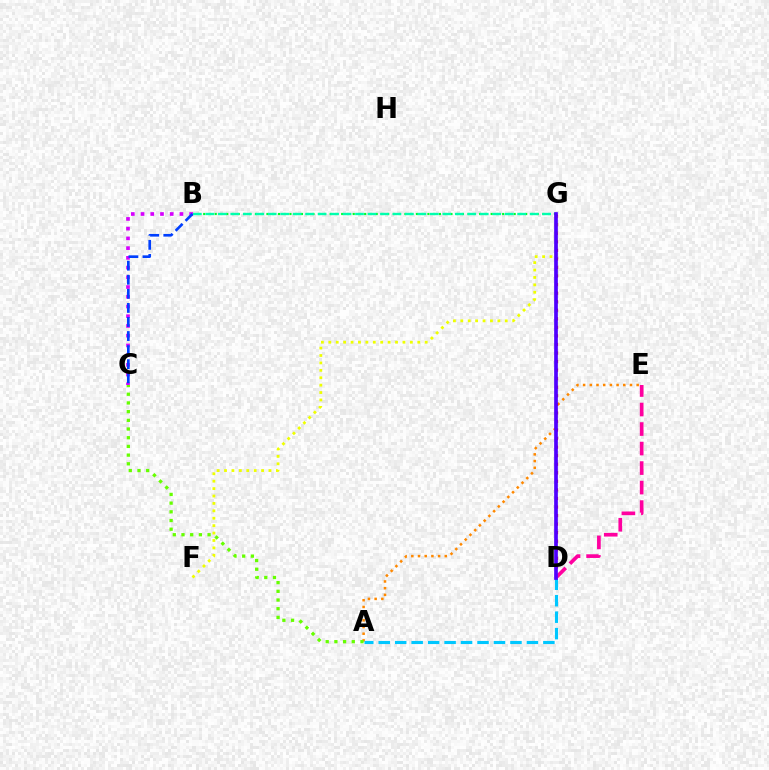{('A', 'E'): [{'color': '#ff8800', 'line_style': 'dotted', 'thickness': 1.82}], ('A', 'D'): [{'color': '#00c7ff', 'line_style': 'dashed', 'thickness': 2.24}], ('B', 'C'): [{'color': '#d600ff', 'line_style': 'dotted', 'thickness': 2.64}, {'color': '#003fff', 'line_style': 'dashed', 'thickness': 1.91}], ('B', 'G'): [{'color': '#00ff27', 'line_style': 'dotted', 'thickness': 1.56}, {'color': '#00ffaf', 'line_style': 'dashed', 'thickness': 1.69}], ('D', 'G'): [{'color': '#ff0000', 'line_style': 'dotted', 'thickness': 2.32}, {'color': '#4f00ff', 'line_style': 'solid', 'thickness': 2.65}], ('A', 'C'): [{'color': '#66ff00', 'line_style': 'dotted', 'thickness': 2.36}], ('F', 'G'): [{'color': '#eeff00', 'line_style': 'dotted', 'thickness': 2.01}], ('D', 'E'): [{'color': '#ff00a0', 'line_style': 'dashed', 'thickness': 2.65}]}